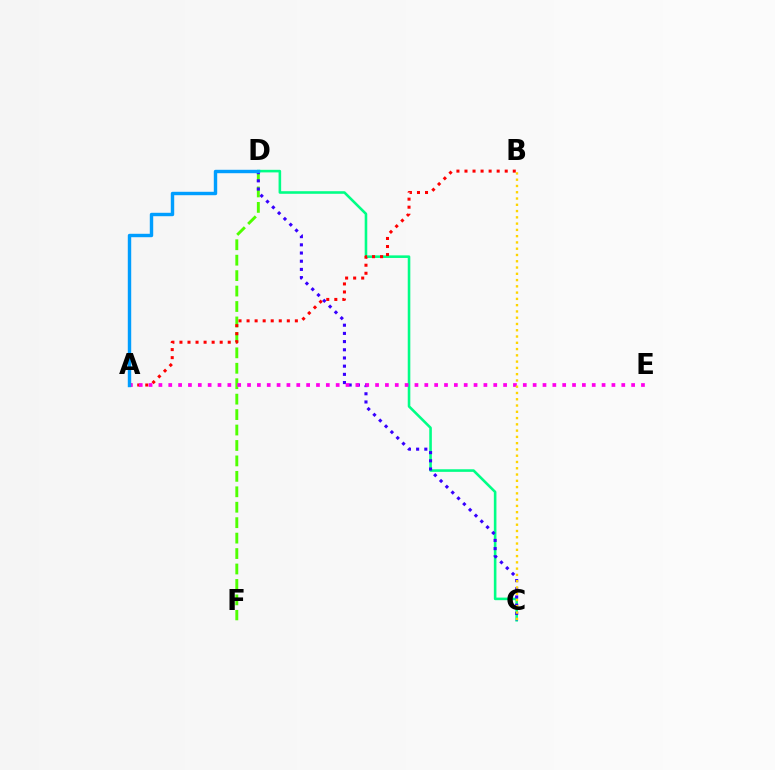{('C', 'D'): [{'color': '#00ff86', 'line_style': 'solid', 'thickness': 1.86}, {'color': '#3700ff', 'line_style': 'dotted', 'thickness': 2.23}], ('D', 'F'): [{'color': '#4fff00', 'line_style': 'dashed', 'thickness': 2.1}], ('A', 'B'): [{'color': '#ff0000', 'line_style': 'dotted', 'thickness': 2.19}], ('A', 'E'): [{'color': '#ff00ed', 'line_style': 'dotted', 'thickness': 2.68}], ('B', 'C'): [{'color': '#ffd500', 'line_style': 'dotted', 'thickness': 1.7}], ('A', 'D'): [{'color': '#009eff', 'line_style': 'solid', 'thickness': 2.46}]}